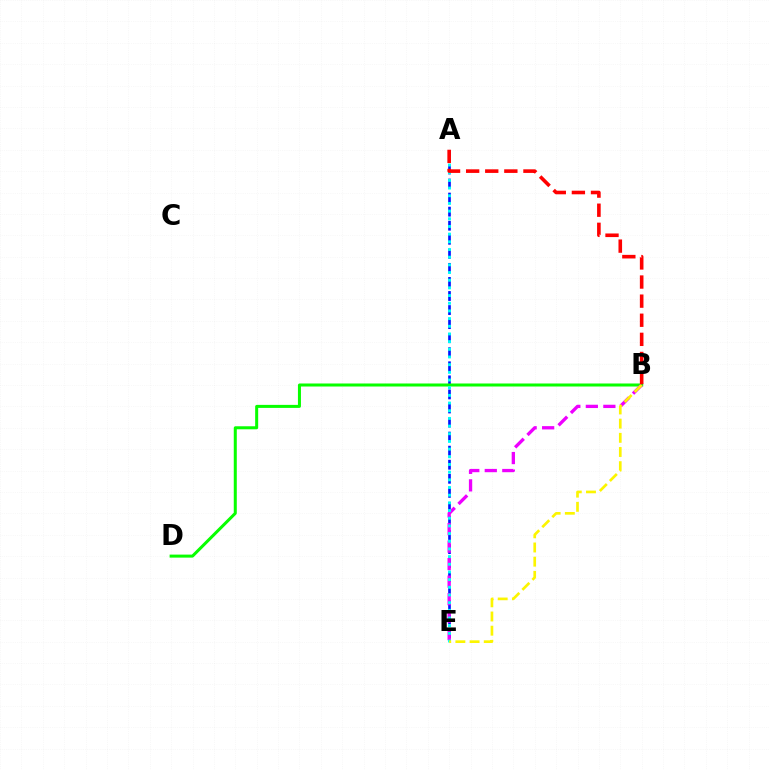{('A', 'E'): [{'color': '#0010ff', 'line_style': 'dashed', 'thickness': 1.91}, {'color': '#00fff6', 'line_style': 'dotted', 'thickness': 2.09}], ('B', 'D'): [{'color': '#08ff00', 'line_style': 'solid', 'thickness': 2.17}], ('B', 'E'): [{'color': '#ee00ff', 'line_style': 'dashed', 'thickness': 2.38}, {'color': '#fcf500', 'line_style': 'dashed', 'thickness': 1.93}], ('A', 'B'): [{'color': '#ff0000', 'line_style': 'dashed', 'thickness': 2.59}]}